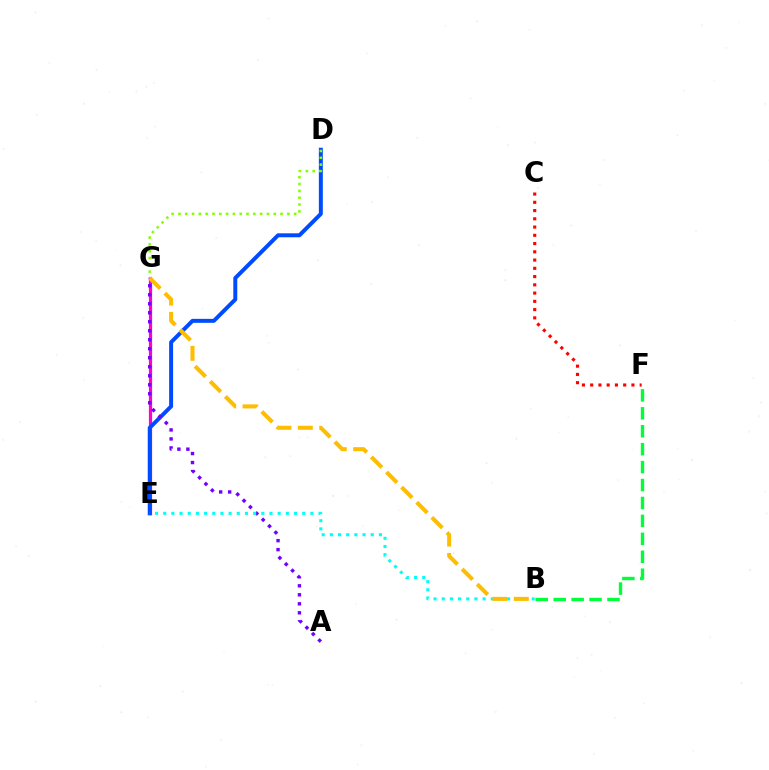{('E', 'G'): [{'color': '#ff00cf', 'line_style': 'solid', 'thickness': 2.3}], ('B', 'F'): [{'color': '#00ff39', 'line_style': 'dashed', 'thickness': 2.44}], ('D', 'E'): [{'color': '#004bff', 'line_style': 'solid', 'thickness': 2.85}], ('A', 'G'): [{'color': '#7200ff', 'line_style': 'dotted', 'thickness': 2.45}], ('B', 'E'): [{'color': '#00fff6', 'line_style': 'dotted', 'thickness': 2.22}], ('B', 'G'): [{'color': '#ffbd00', 'line_style': 'dashed', 'thickness': 2.91}], ('C', 'F'): [{'color': '#ff0000', 'line_style': 'dotted', 'thickness': 2.24}], ('D', 'G'): [{'color': '#84ff00', 'line_style': 'dotted', 'thickness': 1.85}]}